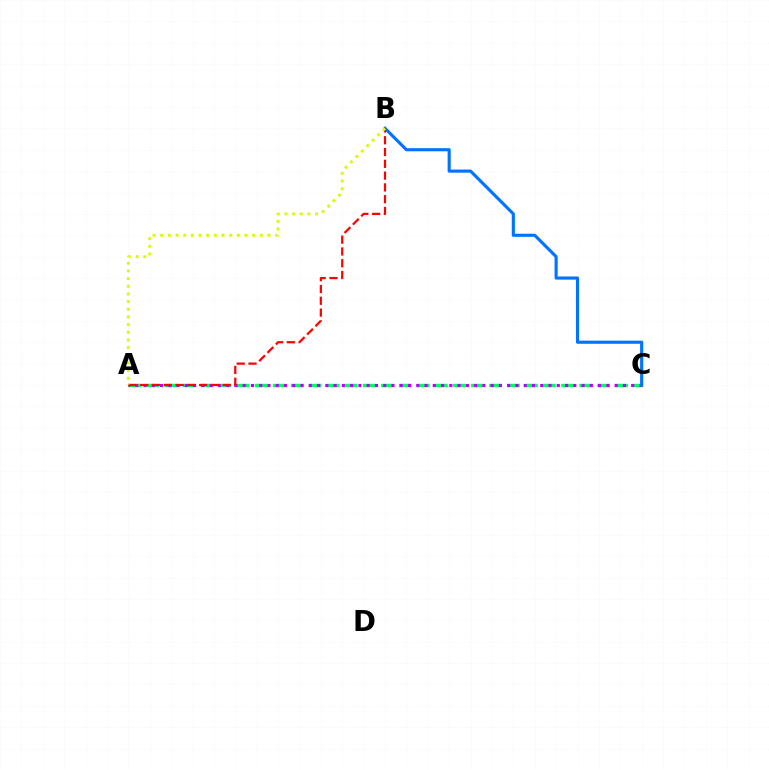{('A', 'C'): [{'color': '#00ff5c', 'line_style': 'dashed', 'thickness': 2.45}, {'color': '#b900ff', 'line_style': 'dotted', 'thickness': 2.25}], ('B', 'C'): [{'color': '#0074ff', 'line_style': 'solid', 'thickness': 2.25}], ('A', 'B'): [{'color': '#ff0000', 'line_style': 'dashed', 'thickness': 1.6}, {'color': '#d1ff00', 'line_style': 'dotted', 'thickness': 2.08}]}